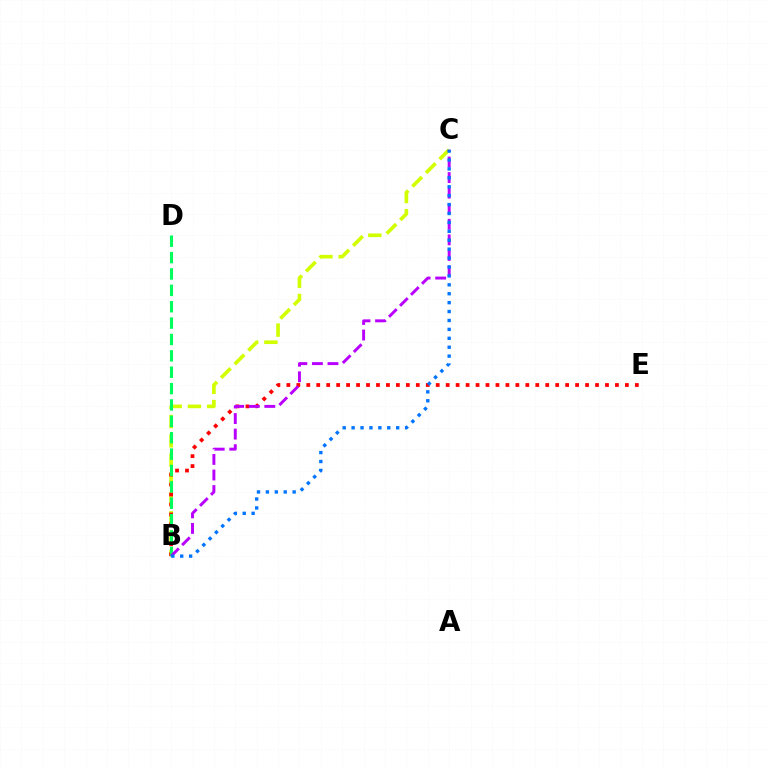{('B', 'C'): [{'color': '#d1ff00', 'line_style': 'dashed', 'thickness': 2.62}, {'color': '#b900ff', 'line_style': 'dashed', 'thickness': 2.11}, {'color': '#0074ff', 'line_style': 'dotted', 'thickness': 2.42}], ('B', 'E'): [{'color': '#ff0000', 'line_style': 'dotted', 'thickness': 2.71}], ('B', 'D'): [{'color': '#00ff5c', 'line_style': 'dashed', 'thickness': 2.22}]}